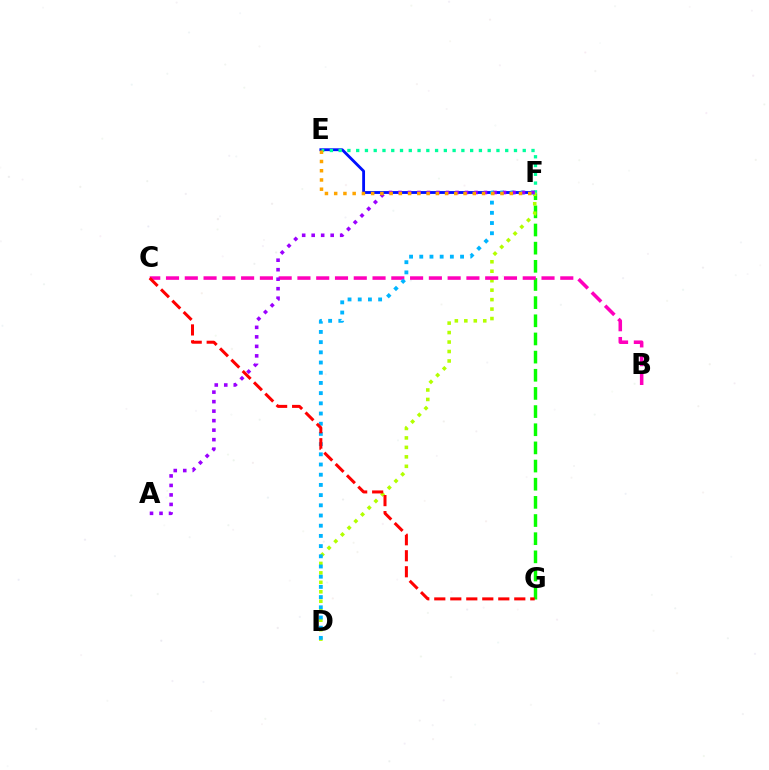{('E', 'F'): [{'color': '#0010ff', 'line_style': 'solid', 'thickness': 2.04}, {'color': '#00ff9d', 'line_style': 'dotted', 'thickness': 2.38}, {'color': '#ffa500', 'line_style': 'dotted', 'thickness': 2.51}], ('F', 'G'): [{'color': '#08ff00', 'line_style': 'dashed', 'thickness': 2.47}], ('D', 'F'): [{'color': '#b3ff00', 'line_style': 'dotted', 'thickness': 2.57}, {'color': '#00b5ff', 'line_style': 'dotted', 'thickness': 2.77}], ('B', 'C'): [{'color': '#ff00bd', 'line_style': 'dashed', 'thickness': 2.55}], ('A', 'F'): [{'color': '#9b00ff', 'line_style': 'dotted', 'thickness': 2.58}], ('C', 'G'): [{'color': '#ff0000', 'line_style': 'dashed', 'thickness': 2.17}]}